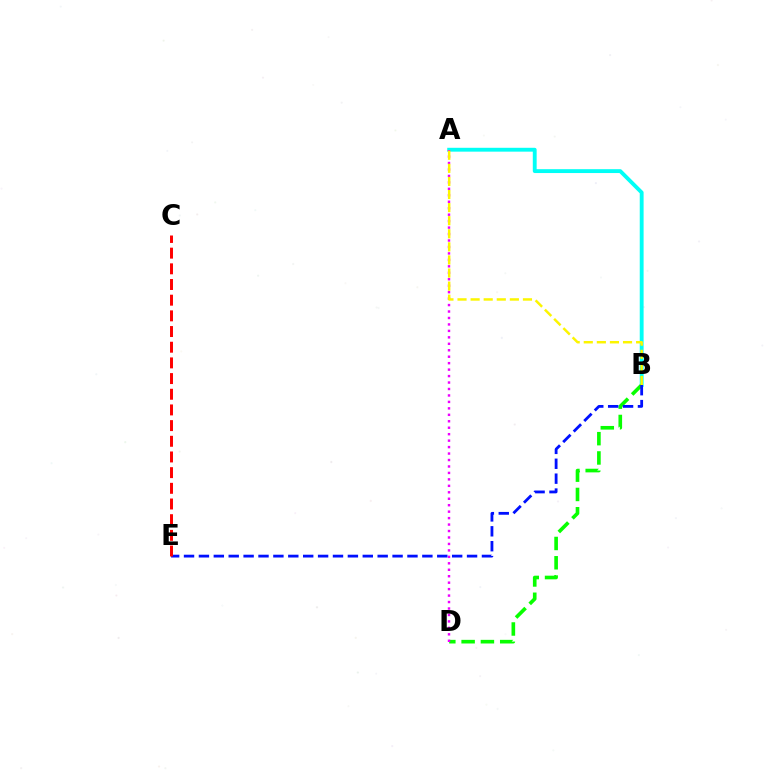{('A', 'B'): [{'color': '#00fff6', 'line_style': 'solid', 'thickness': 2.78}, {'color': '#fcf500', 'line_style': 'dashed', 'thickness': 1.78}], ('B', 'D'): [{'color': '#08ff00', 'line_style': 'dashed', 'thickness': 2.62}], ('A', 'D'): [{'color': '#ee00ff', 'line_style': 'dotted', 'thickness': 1.75}], ('B', 'E'): [{'color': '#0010ff', 'line_style': 'dashed', 'thickness': 2.02}], ('C', 'E'): [{'color': '#ff0000', 'line_style': 'dashed', 'thickness': 2.13}]}